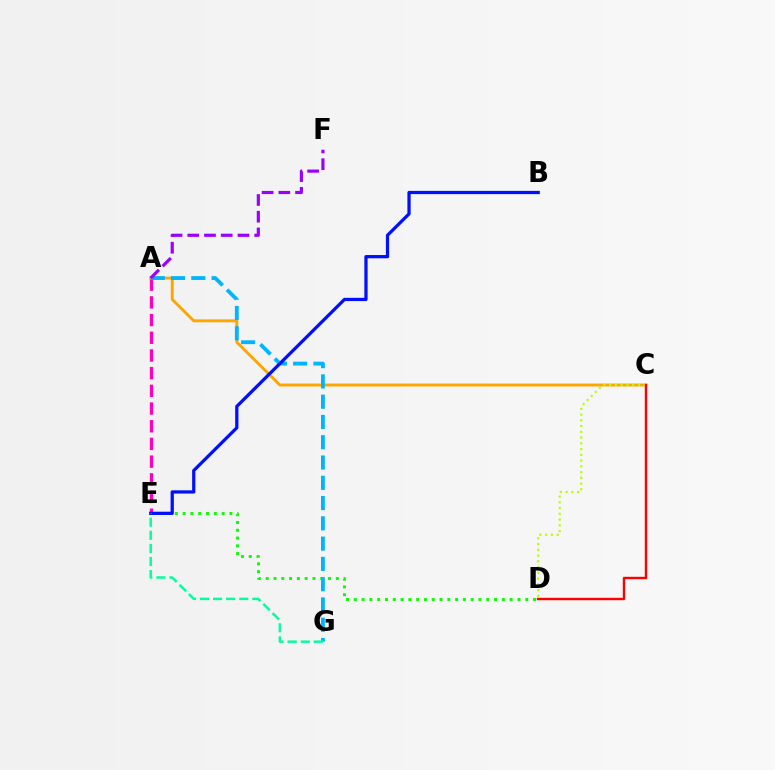{('A', 'E'): [{'color': '#ff00bd', 'line_style': 'dashed', 'thickness': 2.4}], ('D', 'E'): [{'color': '#08ff00', 'line_style': 'dotted', 'thickness': 2.12}], ('A', 'C'): [{'color': '#ffa500', 'line_style': 'solid', 'thickness': 2.1}], ('C', 'D'): [{'color': '#b3ff00', 'line_style': 'dotted', 'thickness': 1.56}, {'color': '#ff0000', 'line_style': 'solid', 'thickness': 1.74}], ('A', 'G'): [{'color': '#00b5ff', 'line_style': 'dashed', 'thickness': 2.75}], ('B', 'E'): [{'color': '#0010ff', 'line_style': 'solid', 'thickness': 2.34}], ('A', 'F'): [{'color': '#9b00ff', 'line_style': 'dashed', 'thickness': 2.27}], ('E', 'G'): [{'color': '#00ff9d', 'line_style': 'dashed', 'thickness': 1.78}]}